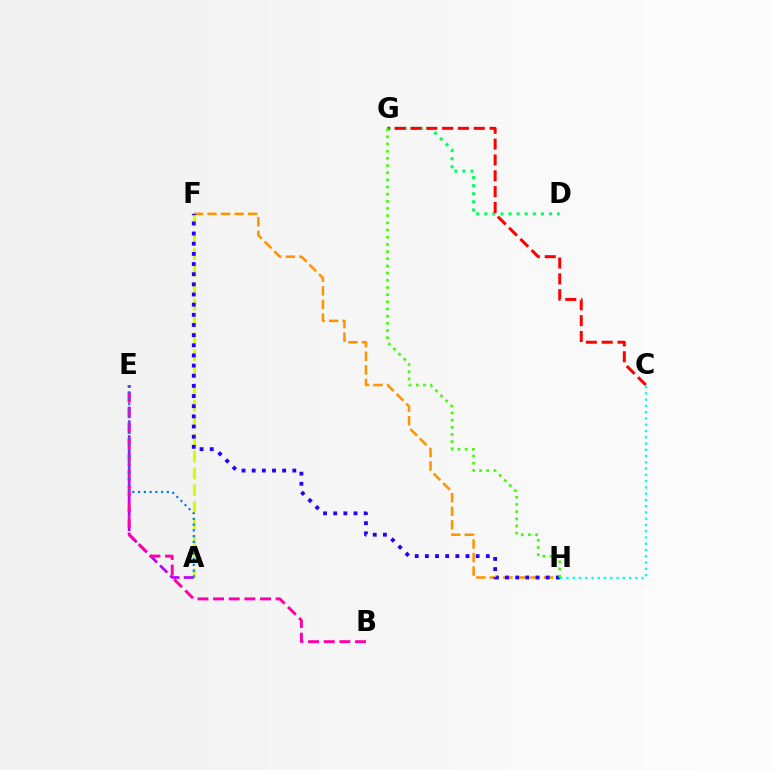{('A', 'F'): [{'color': '#d1ff00', 'line_style': 'dashed', 'thickness': 2.29}], ('F', 'H'): [{'color': '#ff9400', 'line_style': 'dashed', 'thickness': 1.84}, {'color': '#2500ff', 'line_style': 'dotted', 'thickness': 2.76}], ('A', 'E'): [{'color': '#b900ff', 'line_style': 'dashed', 'thickness': 1.94}, {'color': '#0074ff', 'line_style': 'dotted', 'thickness': 1.56}], ('D', 'G'): [{'color': '#00ff5c', 'line_style': 'dotted', 'thickness': 2.2}], ('B', 'E'): [{'color': '#ff00ac', 'line_style': 'dashed', 'thickness': 2.13}], ('C', 'H'): [{'color': '#00fff6', 'line_style': 'dotted', 'thickness': 1.7}], ('C', 'G'): [{'color': '#ff0000', 'line_style': 'dashed', 'thickness': 2.15}], ('G', 'H'): [{'color': '#3dff00', 'line_style': 'dotted', 'thickness': 1.95}]}